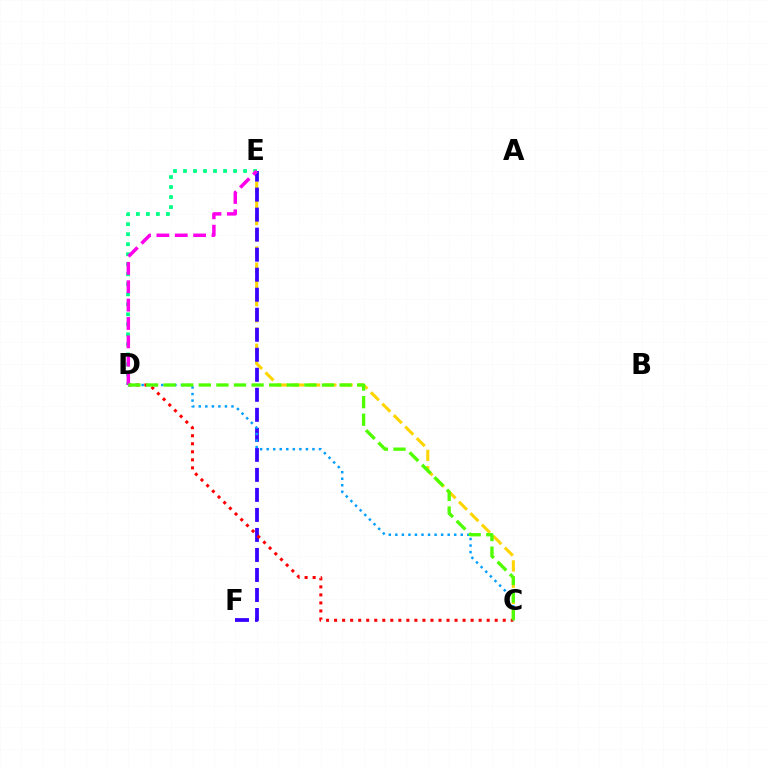{('C', 'E'): [{'color': '#ffd500', 'line_style': 'dashed', 'thickness': 2.2}], ('E', 'F'): [{'color': '#3700ff', 'line_style': 'dashed', 'thickness': 2.72}], ('D', 'E'): [{'color': '#00ff86', 'line_style': 'dotted', 'thickness': 2.72}, {'color': '#ff00ed', 'line_style': 'dashed', 'thickness': 2.5}], ('C', 'D'): [{'color': '#ff0000', 'line_style': 'dotted', 'thickness': 2.18}, {'color': '#009eff', 'line_style': 'dotted', 'thickness': 1.78}, {'color': '#4fff00', 'line_style': 'dashed', 'thickness': 2.39}]}